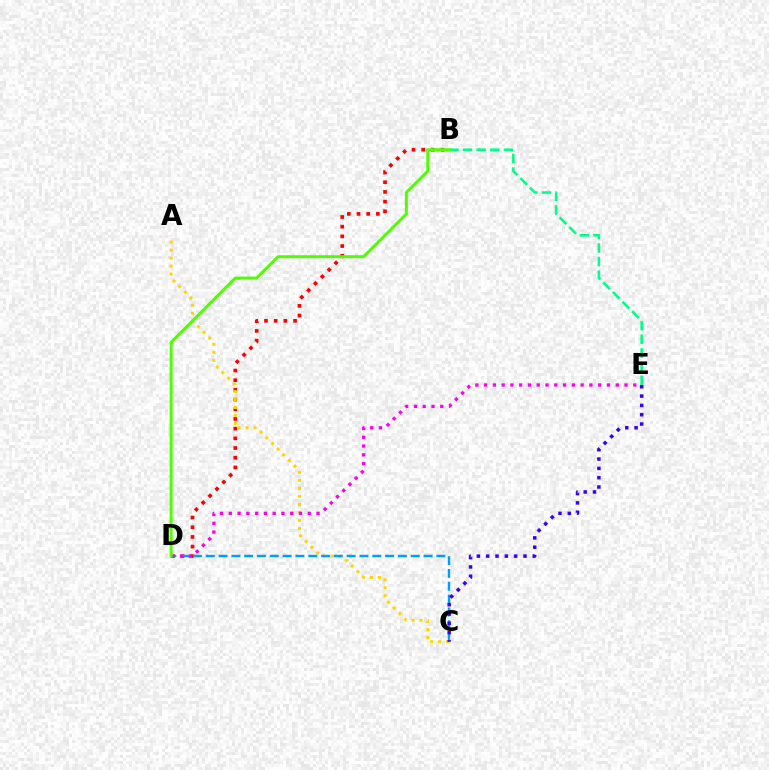{('B', 'D'): [{'color': '#ff0000', 'line_style': 'dotted', 'thickness': 2.63}, {'color': '#4fff00', 'line_style': 'solid', 'thickness': 2.12}], ('A', 'C'): [{'color': '#ffd500', 'line_style': 'dotted', 'thickness': 2.17}], ('B', 'E'): [{'color': '#00ff86', 'line_style': 'dashed', 'thickness': 1.85}], ('C', 'D'): [{'color': '#009eff', 'line_style': 'dashed', 'thickness': 1.74}], ('D', 'E'): [{'color': '#ff00ed', 'line_style': 'dotted', 'thickness': 2.38}], ('C', 'E'): [{'color': '#3700ff', 'line_style': 'dotted', 'thickness': 2.53}]}